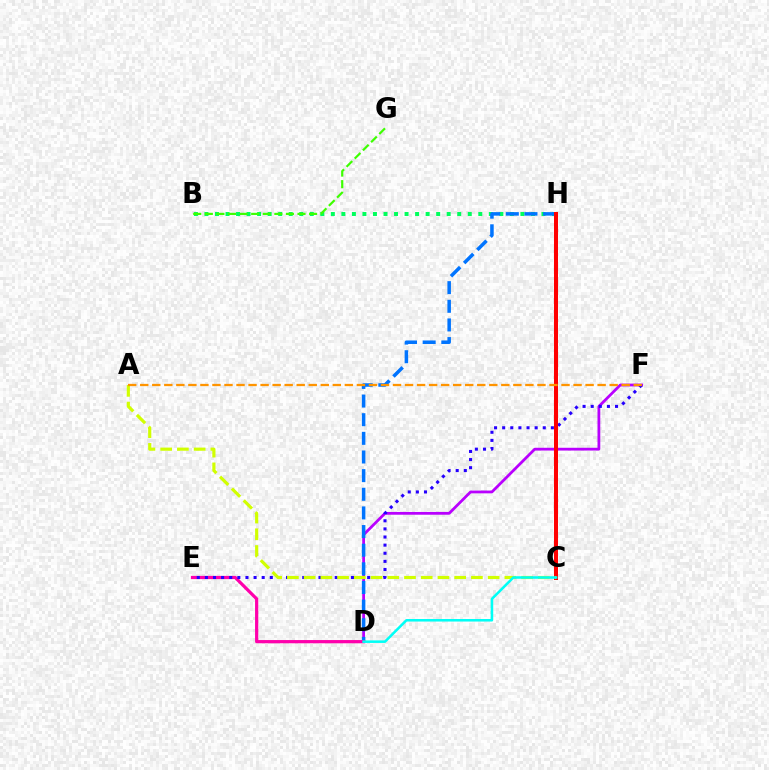{('B', 'H'): [{'color': '#00ff5c', 'line_style': 'dotted', 'thickness': 2.86}], ('D', 'F'): [{'color': '#b900ff', 'line_style': 'solid', 'thickness': 2.0}], ('D', 'H'): [{'color': '#0074ff', 'line_style': 'dashed', 'thickness': 2.53}], ('D', 'E'): [{'color': '#ff00ac', 'line_style': 'solid', 'thickness': 2.32}], ('E', 'F'): [{'color': '#2500ff', 'line_style': 'dotted', 'thickness': 2.2}], ('B', 'G'): [{'color': '#3dff00', 'line_style': 'dashed', 'thickness': 1.57}], ('C', 'H'): [{'color': '#ff0000', 'line_style': 'solid', 'thickness': 2.88}], ('A', 'C'): [{'color': '#d1ff00', 'line_style': 'dashed', 'thickness': 2.27}], ('C', 'D'): [{'color': '#00fff6', 'line_style': 'solid', 'thickness': 1.83}], ('A', 'F'): [{'color': '#ff9400', 'line_style': 'dashed', 'thickness': 1.64}]}